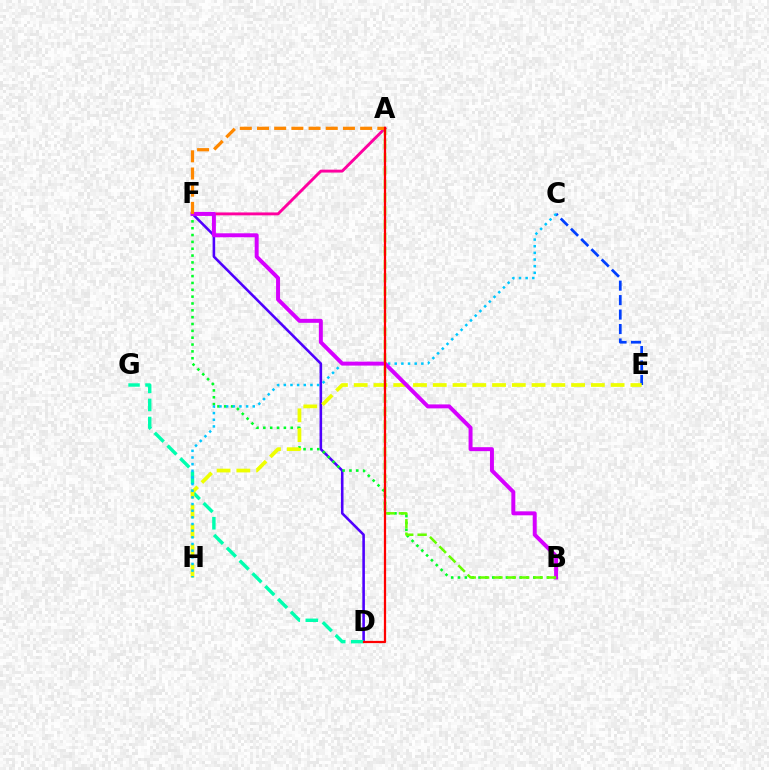{('A', 'F'): [{'color': '#ff00a0', 'line_style': 'solid', 'thickness': 2.09}, {'color': '#ff8800', 'line_style': 'dashed', 'thickness': 2.34}], ('D', 'F'): [{'color': '#4f00ff', 'line_style': 'solid', 'thickness': 1.86}], ('D', 'G'): [{'color': '#00ffaf', 'line_style': 'dashed', 'thickness': 2.46}], ('B', 'F'): [{'color': '#00ff27', 'line_style': 'dotted', 'thickness': 1.86}, {'color': '#d600ff', 'line_style': 'solid', 'thickness': 2.85}], ('C', 'E'): [{'color': '#003fff', 'line_style': 'dashed', 'thickness': 1.96}], ('E', 'H'): [{'color': '#eeff00', 'line_style': 'dashed', 'thickness': 2.68}], ('C', 'H'): [{'color': '#00c7ff', 'line_style': 'dotted', 'thickness': 1.81}], ('A', 'B'): [{'color': '#66ff00', 'line_style': 'dashed', 'thickness': 1.82}], ('A', 'D'): [{'color': '#ff0000', 'line_style': 'solid', 'thickness': 1.62}]}